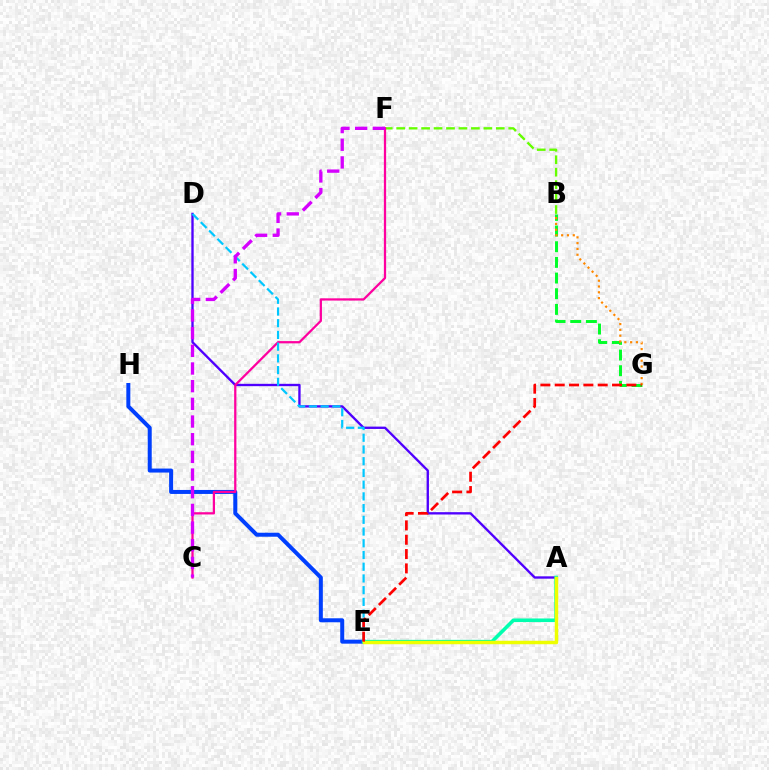{('B', 'F'): [{'color': '#66ff00', 'line_style': 'dashed', 'thickness': 1.69}], ('A', 'D'): [{'color': '#4f00ff', 'line_style': 'solid', 'thickness': 1.69}], ('E', 'H'): [{'color': '#003fff', 'line_style': 'solid', 'thickness': 2.88}], ('C', 'F'): [{'color': '#ff00a0', 'line_style': 'solid', 'thickness': 1.62}, {'color': '#d600ff', 'line_style': 'dashed', 'thickness': 2.4}], ('D', 'E'): [{'color': '#00c7ff', 'line_style': 'dashed', 'thickness': 1.59}], ('B', 'G'): [{'color': '#00ff27', 'line_style': 'dashed', 'thickness': 2.13}, {'color': '#ff8800', 'line_style': 'dotted', 'thickness': 1.58}], ('A', 'E'): [{'color': '#00ffaf', 'line_style': 'solid', 'thickness': 2.6}, {'color': '#eeff00', 'line_style': 'solid', 'thickness': 2.49}], ('E', 'G'): [{'color': '#ff0000', 'line_style': 'dashed', 'thickness': 1.95}]}